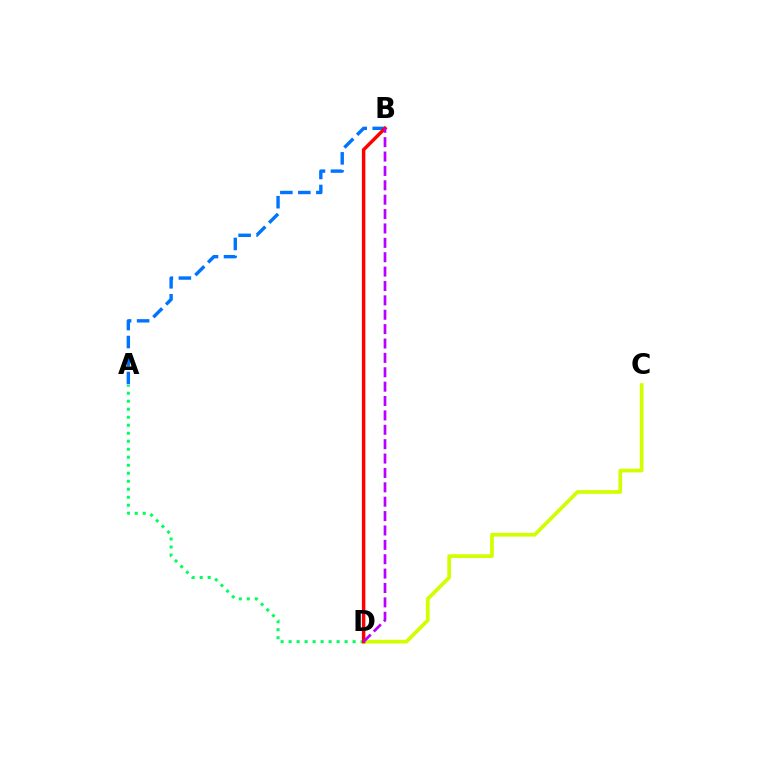{('A', 'D'): [{'color': '#00ff5c', 'line_style': 'dotted', 'thickness': 2.17}], ('C', 'D'): [{'color': '#d1ff00', 'line_style': 'solid', 'thickness': 2.67}], ('A', 'B'): [{'color': '#0074ff', 'line_style': 'dashed', 'thickness': 2.45}], ('B', 'D'): [{'color': '#ff0000', 'line_style': 'solid', 'thickness': 2.48}, {'color': '#b900ff', 'line_style': 'dashed', 'thickness': 1.95}]}